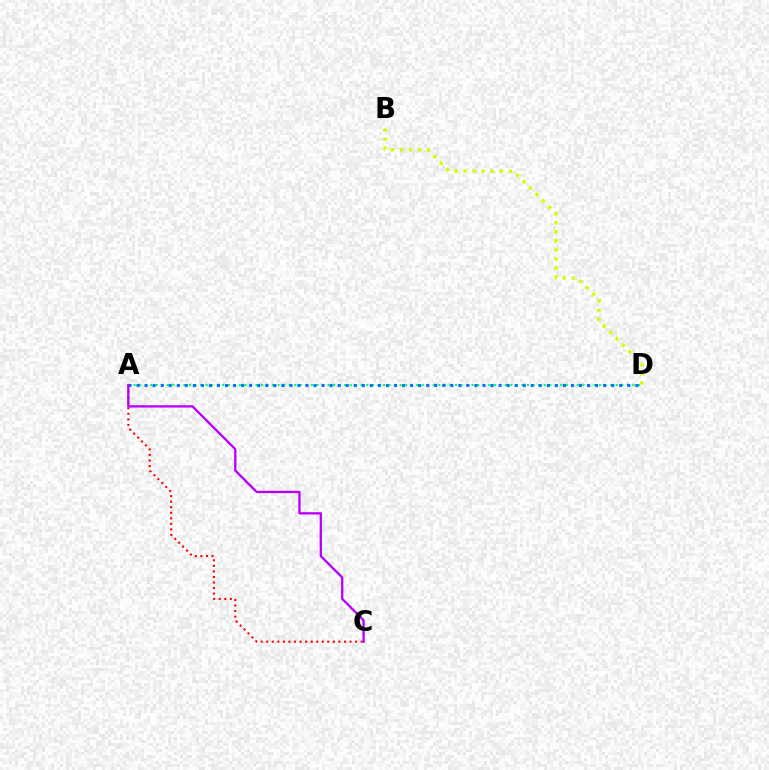{('A', 'D'): [{'color': '#00ff5c', 'line_style': 'dotted', 'thickness': 1.51}, {'color': '#0074ff', 'line_style': 'dotted', 'thickness': 2.19}], ('A', 'C'): [{'color': '#ff0000', 'line_style': 'dotted', 'thickness': 1.51}, {'color': '#b900ff', 'line_style': 'solid', 'thickness': 1.67}], ('B', 'D'): [{'color': '#d1ff00', 'line_style': 'dotted', 'thickness': 2.46}]}